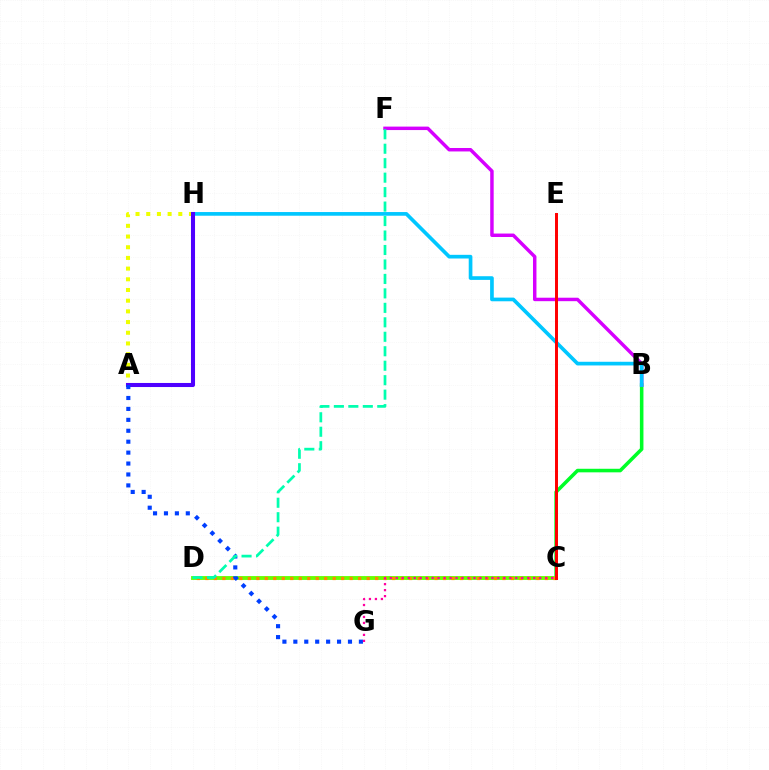{('B', 'C'): [{'color': '#00ff27', 'line_style': 'solid', 'thickness': 2.56}], ('B', 'F'): [{'color': '#d600ff', 'line_style': 'solid', 'thickness': 2.49}], ('B', 'H'): [{'color': '#00c7ff', 'line_style': 'solid', 'thickness': 2.65}], ('C', 'D'): [{'color': '#66ff00', 'line_style': 'solid', 'thickness': 2.78}, {'color': '#ff8800', 'line_style': 'dotted', 'thickness': 2.31}], ('A', 'H'): [{'color': '#eeff00', 'line_style': 'dotted', 'thickness': 2.9}, {'color': '#4f00ff', 'line_style': 'solid', 'thickness': 2.93}], ('A', 'G'): [{'color': '#003fff', 'line_style': 'dotted', 'thickness': 2.97}], ('D', 'F'): [{'color': '#00ffaf', 'line_style': 'dashed', 'thickness': 1.97}], ('C', 'E'): [{'color': '#ff0000', 'line_style': 'solid', 'thickness': 2.13}], ('C', 'G'): [{'color': '#ff00a0', 'line_style': 'dotted', 'thickness': 1.62}]}